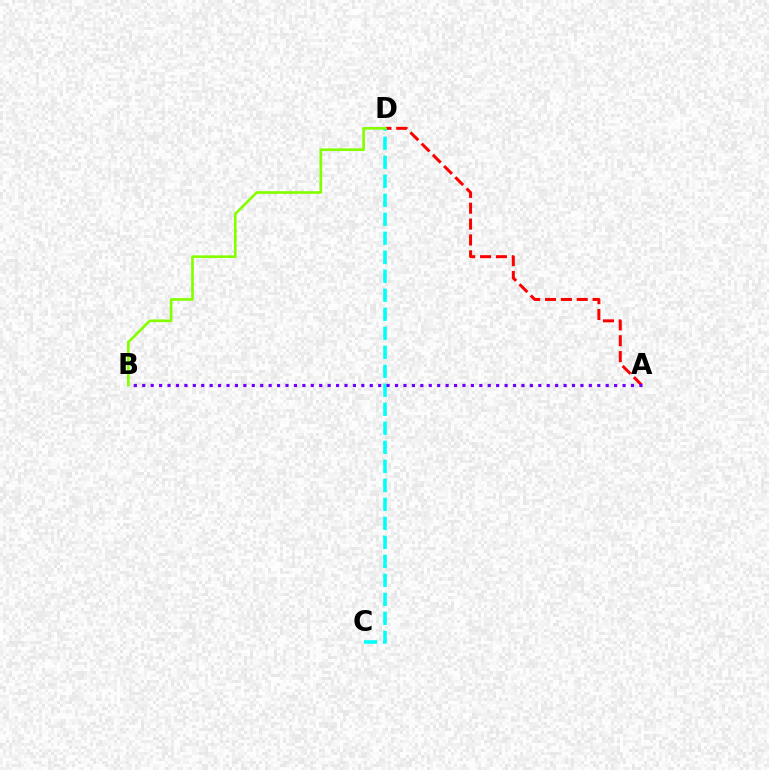{('A', 'D'): [{'color': '#ff0000', 'line_style': 'dashed', 'thickness': 2.16}], ('C', 'D'): [{'color': '#00fff6', 'line_style': 'dashed', 'thickness': 2.58}], ('B', 'D'): [{'color': '#84ff00', 'line_style': 'solid', 'thickness': 1.91}], ('A', 'B'): [{'color': '#7200ff', 'line_style': 'dotted', 'thickness': 2.29}]}